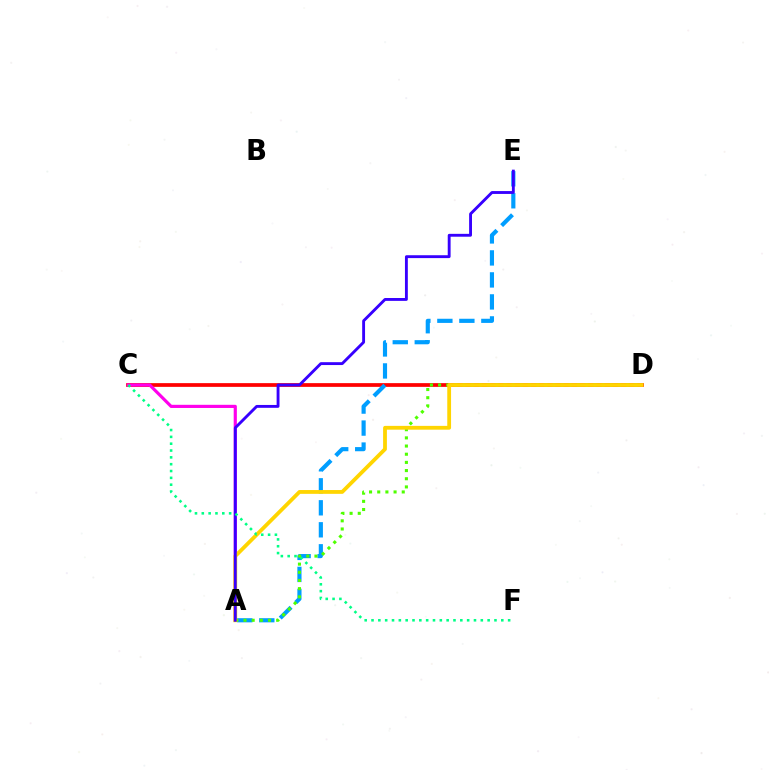{('C', 'D'): [{'color': '#ff0000', 'line_style': 'solid', 'thickness': 2.68}], ('A', 'C'): [{'color': '#ff00ed', 'line_style': 'solid', 'thickness': 2.28}], ('A', 'E'): [{'color': '#009eff', 'line_style': 'dashed', 'thickness': 2.99}, {'color': '#3700ff', 'line_style': 'solid', 'thickness': 2.07}], ('A', 'D'): [{'color': '#4fff00', 'line_style': 'dotted', 'thickness': 2.22}, {'color': '#ffd500', 'line_style': 'solid', 'thickness': 2.74}], ('C', 'F'): [{'color': '#00ff86', 'line_style': 'dotted', 'thickness': 1.86}]}